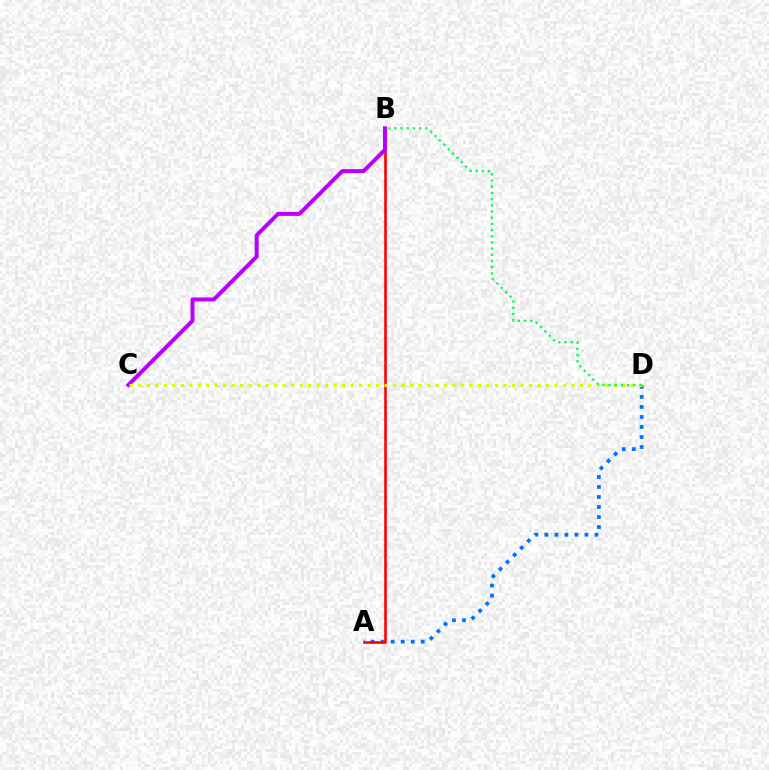{('A', 'D'): [{'color': '#0074ff', 'line_style': 'dotted', 'thickness': 2.72}], ('A', 'B'): [{'color': '#ff0000', 'line_style': 'solid', 'thickness': 1.86}], ('B', 'C'): [{'color': '#b900ff', 'line_style': 'solid', 'thickness': 2.87}], ('C', 'D'): [{'color': '#d1ff00', 'line_style': 'dotted', 'thickness': 2.31}], ('B', 'D'): [{'color': '#00ff5c', 'line_style': 'dotted', 'thickness': 1.68}]}